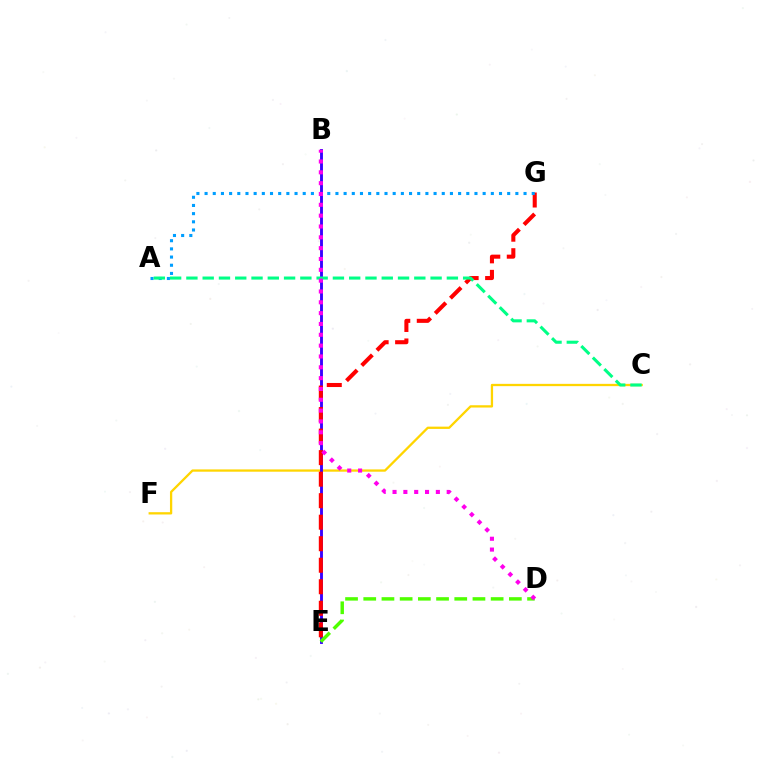{('C', 'F'): [{'color': '#ffd500', 'line_style': 'solid', 'thickness': 1.65}], ('B', 'E'): [{'color': '#3700ff', 'line_style': 'solid', 'thickness': 2.07}], ('E', 'G'): [{'color': '#ff0000', 'line_style': 'dashed', 'thickness': 2.92}], ('A', 'G'): [{'color': '#009eff', 'line_style': 'dotted', 'thickness': 2.22}], ('D', 'E'): [{'color': '#4fff00', 'line_style': 'dashed', 'thickness': 2.47}], ('A', 'C'): [{'color': '#00ff86', 'line_style': 'dashed', 'thickness': 2.21}], ('B', 'D'): [{'color': '#ff00ed', 'line_style': 'dotted', 'thickness': 2.94}]}